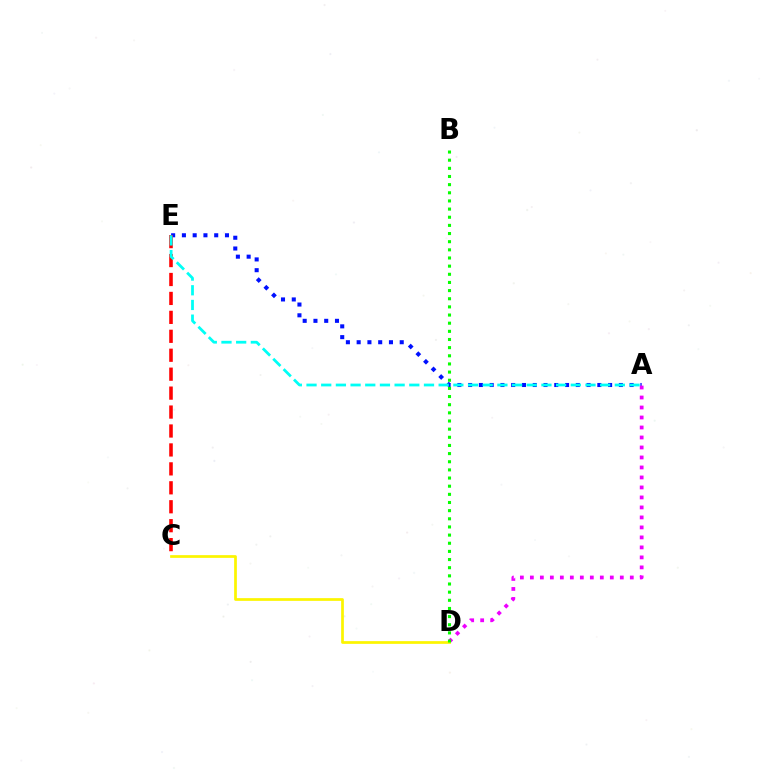{('A', 'E'): [{'color': '#0010ff', 'line_style': 'dotted', 'thickness': 2.93}, {'color': '#00fff6', 'line_style': 'dashed', 'thickness': 1.99}], ('A', 'D'): [{'color': '#ee00ff', 'line_style': 'dotted', 'thickness': 2.72}], ('C', 'D'): [{'color': '#fcf500', 'line_style': 'solid', 'thickness': 1.96}], ('B', 'D'): [{'color': '#08ff00', 'line_style': 'dotted', 'thickness': 2.21}], ('C', 'E'): [{'color': '#ff0000', 'line_style': 'dashed', 'thickness': 2.57}]}